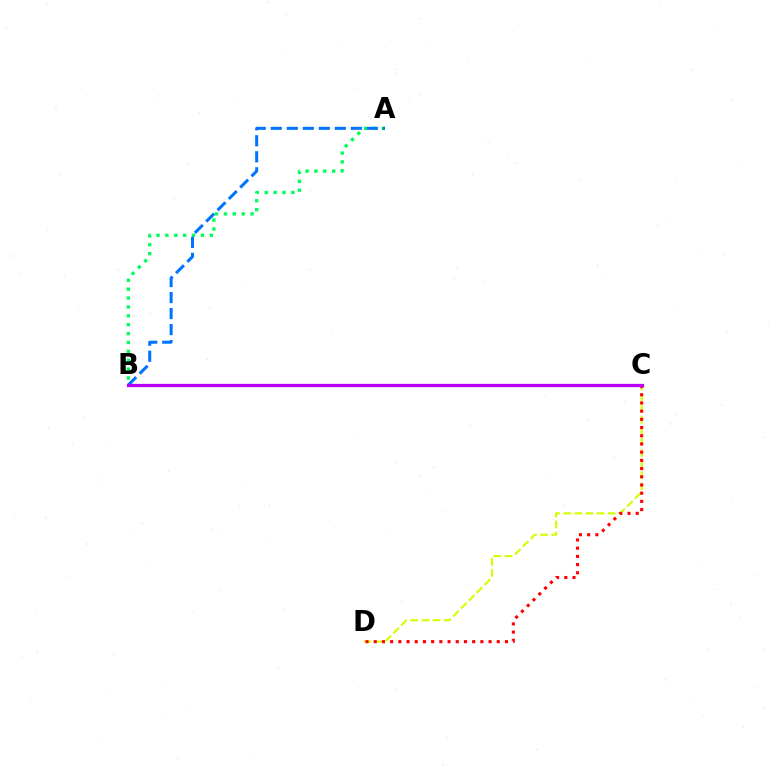{('A', 'B'): [{'color': '#00ff5c', 'line_style': 'dotted', 'thickness': 2.41}, {'color': '#0074ff', 'line_style': 'dashed', 'thickness': 2.18}], ('C', 'D'): [{'color': '#d1ff00', 'line_style': 'dashed', 'thickness': 1.51}, {'color': '#ff0000', 'line_style': 'dotted', 'thickness': 2.23}], ('B', 'C'): [{'color': '#b900ff', 'line_style': 'solid', 'thickness': 2.35}]}